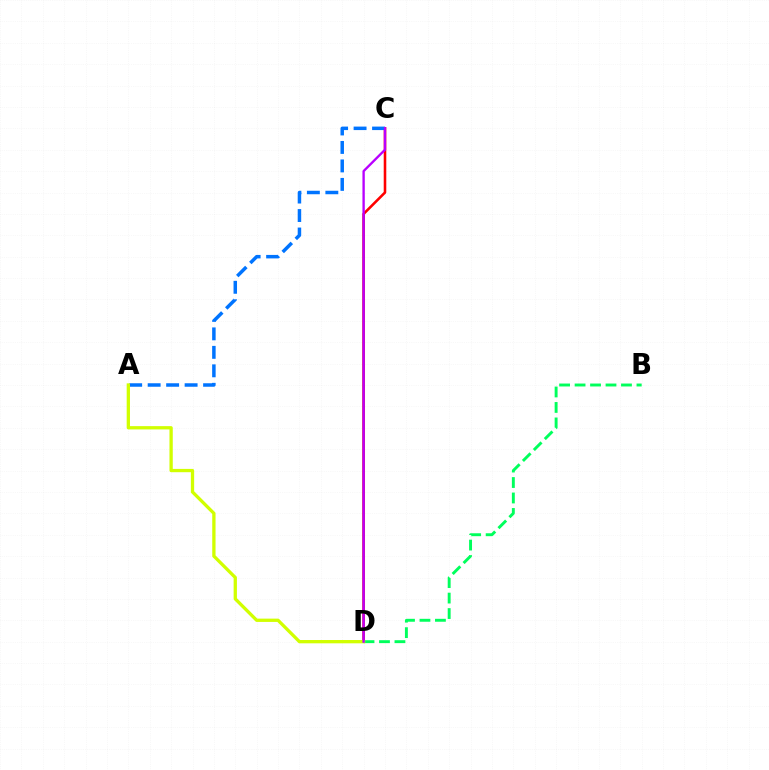{('C', 'D'): [{'color': '#ff0000', 'line_style': 'solid', 'thickness': 1.86}, {'color': '#b900ff', 'line_style': 'solid', 'thickness': 1.69}], ('A', 'C'): [{'color': '#0074ff', 'line_style': 'dashed', 'thickness': 2.51}], ('B', 'D'): [{'color': '#00ff5c', 'line_style': 'dashed', 'thickness': 2.1}], ('A', 'D'): [{'color': '#d1ff00', 'line_style': 'solid', 'thickness': 2.38}]}